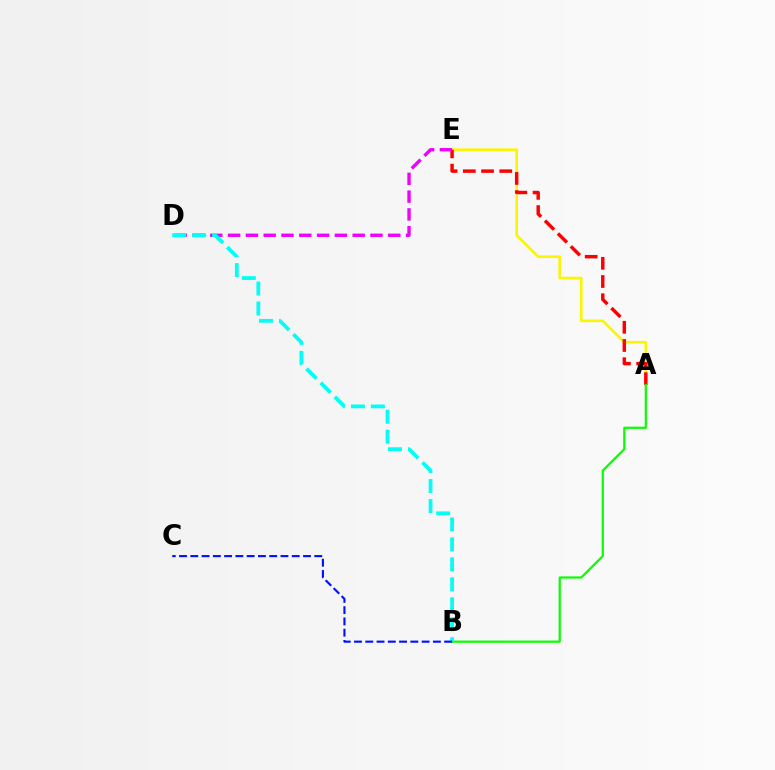{('A', 'E'): [{'color': '#fcf500', 'line_style': 'solid', 'thickness': 1.91}, {'color': '#ff0000', 'line_style': 'dashed', 'thickness': 2.48}], ('D', 'E'): [{'color': '#ee00ff', 'line_style': 'dashed', 'thickness': 2.42}], ('A', 'B'): [{'color': '#08ff00', 'line_style': 'solid', 'thickness': 1.6}], ('B', 'D'): [{'color': '#00fff6', 'line_style': 'dashed', 'thickness': 2.71}], ('B', 'C'): [{'color': '#0010ff', 'line_style': 'dashed', 'thickness': 1.53}]}